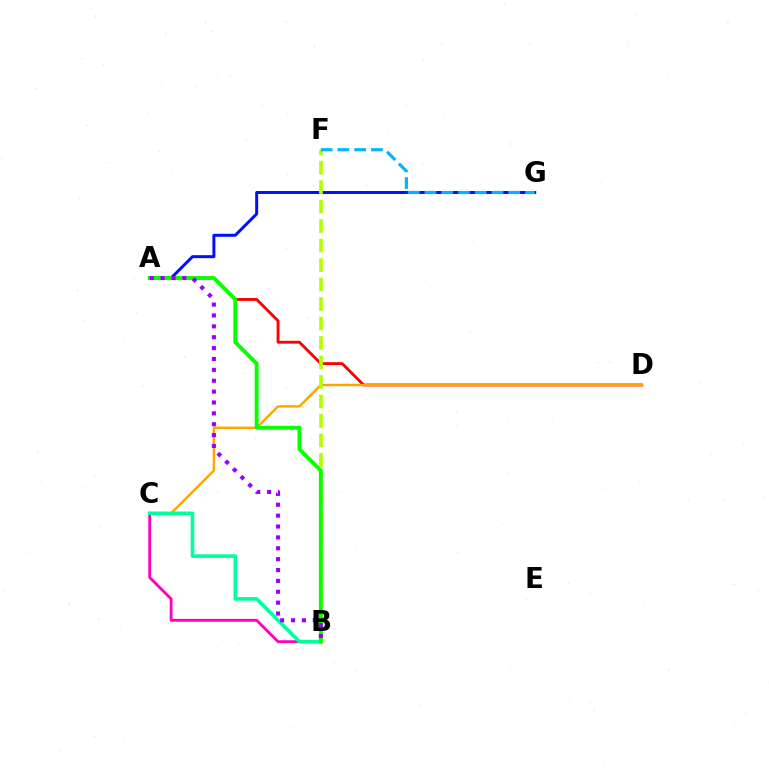{('B', 'C'): [{'color': '#ff00bd', 'line_style': 'solid', 'thickness': 2.05}, {'color': '#00ff9d', 'line_style': 'solid', 'thickness': 2.62}], ('A', 'D'): [{'color': '#ff0000', 'line_style': 'solid', 'thickness': 2.06}], ('A', 'G'): [{'color': '#0010ff', 'line_style': 'solid', 'thickness': 2.15}], ('C', 'D'): [{'color': '#ffa500', 'line_style': 'solid', 'thickness': 1.76}], ('B', 'F'): [{'color': '#b3ff00', 'line_style': 'dashed', 'thickness': 2.65}], ('A', 'B'): [{'color': '#08ff00', 'line_style': 'solid', 'thickness': 2.81}, {'color': '#9b00ff', 'line_style': 'dotted', 'thickness': 2.95}], ('F', 'G'): [{'color': '#00b5ff', 'line_style': 'dashed', 'thickness': 2.28}]}